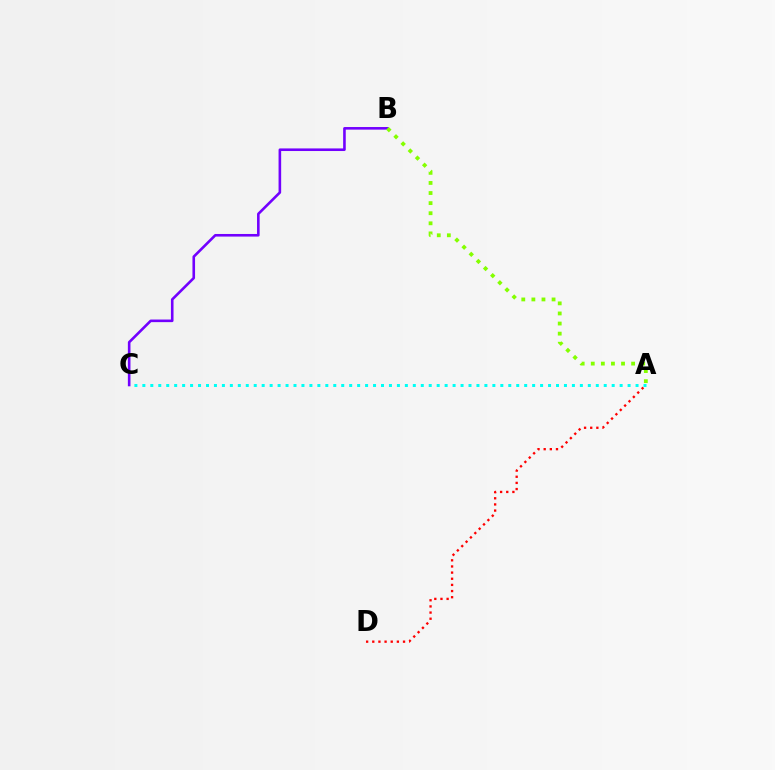{('B', 'C'): [{'color': '#7200ff', 'line_style': 'solid', 'thickness': 1.87}], ('A', 'C'): [{'color': '#00fff6', 'line_style': 'dotted', 'thickness': 2.16}], ('A', 'B'): [{'color': '#84ff00', 'line_style': 'dotted', 'thickness': 2.74}], ('A', 'D'): [{'color': '#ff0000', 'line_style': 'dotted', 'thickness': 1.67}]}